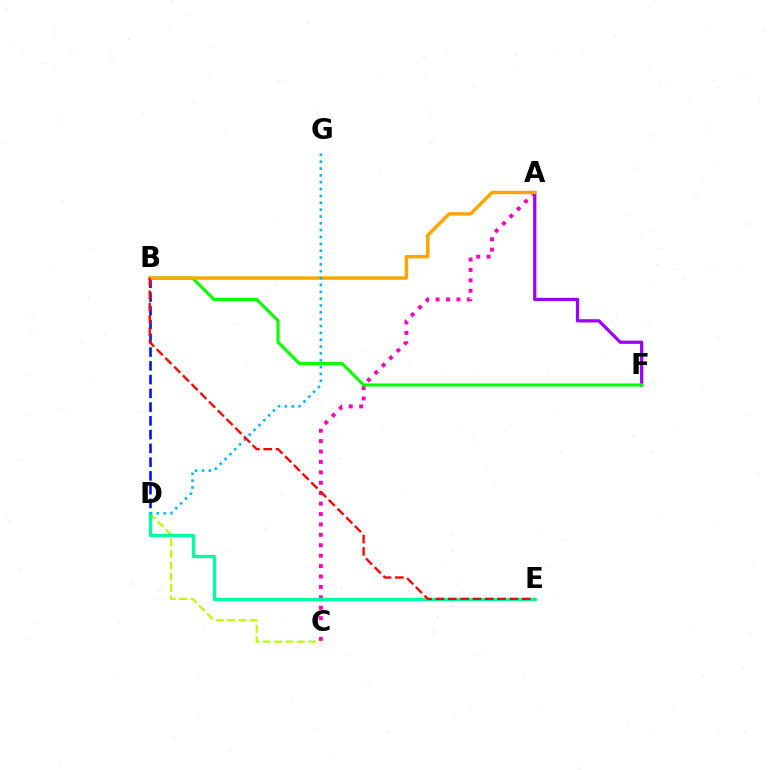{('A', 'C'): [{'color': '#ff00bd', 'line_style': 'dotted', 'thickness': 2.83}], ('C', 'D'): [{'color': '#b3ff00', 'line_style': 'dashed', 'thickness': 1.55}], ('A', 'F'): [{'color': '#9b00ff', 'line_style': 'solid', 'thickness': 2.33}], ('B', 'D'): [{'color': '#0010ff', 'line_style': 'dashed', 'thickness': 1.87}], ('D', 'E'): [{'color': '#00ff9d', 'line_style': 'solid', 'thickness': 2.4}], ('B', 'F'): [{'color': '#08ff00', 'line_style': 'solid', 'thickness': 2.24}], ('A', 'B'): [{'color': '#ffa500', 'line_style': 'solid', 'thickness': 2.49}], ('D', 'G'): [{'color': '#00b5ff', 'line_style': 'dotted', 'thickness': 1.86}], ('B', 'E'): [{'color': '#ff0000', 'line_style': 'dashed', 'thickness': 1.68}]}